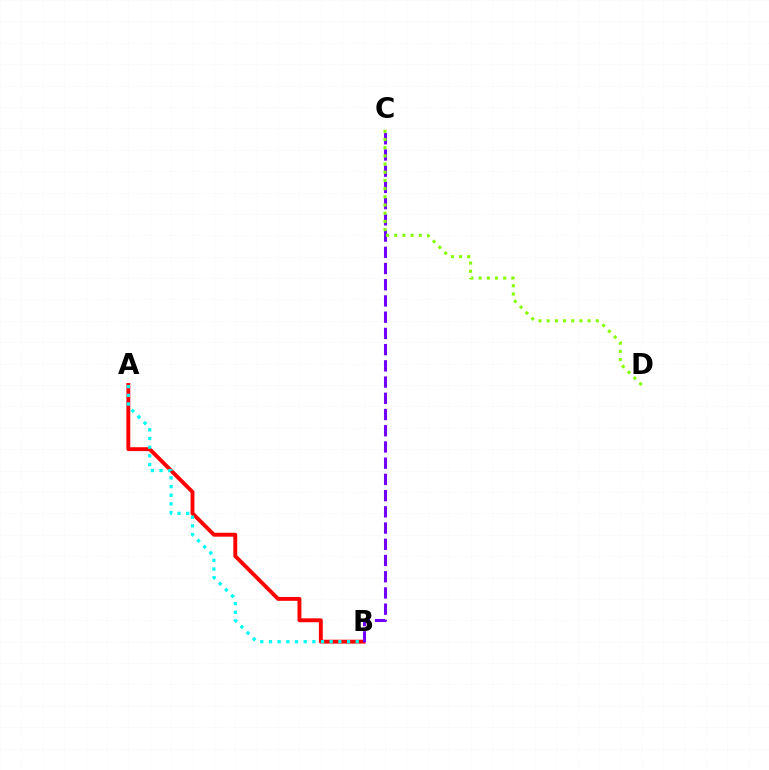{('A', 'B'): [{'color': '#ff0000', 'line_style': 'solid', 'thickness': 2.8}, {'color': '#00fff6', 'line_style': 'dotted', 'thickness': 2.36}], ('B', 'C'): [{'color': '#7200ff', 'line_style': 'dashed', 'thickness': 2.2}], ('C', 'D'): [{'color': '#84ff00', 'line_style': 'dotted', 'thickness': 2.23}]}